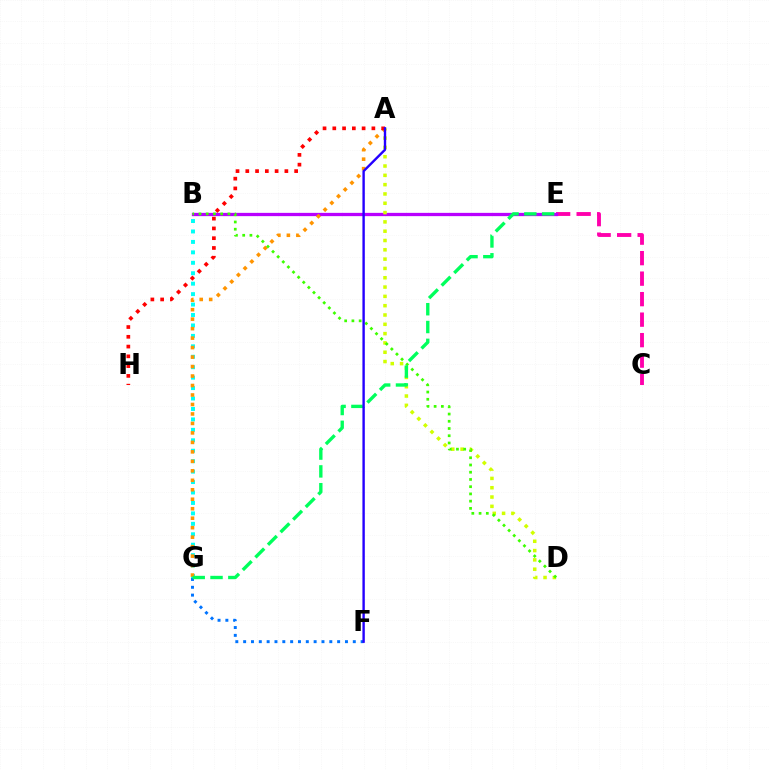{('C', 'E'): [{'color': '#ff00ac', 'line_style': 'dashed', 'thickness': 2.78}], ('B', 'E'): [{'color': '#b900ff', 'line_style': 'solid', 'thickness': 2.36}], ('A', 'D'): [{'color': '#d1ff00', 'line_style': 'dotted', 'thickness': 2.53}], ('B', 'G'): [{'color': '#00fff6', 'line_style': 'dotted', 'thickness': 2.84}], ('A', 'G'): [{'color': '#ff9400', 'line_style': 'dotted', 'thickness': 2.58}], ('A', 'H'): [{'color': '#ff0000', 'line_style': 'dotted', 'thickness': 2.65}], ('F', 'G'): [{'color': '#0074ff', 'line_style': 'dotted', 'thickness': 2.13}], ('B', 'D'): [{'color': '#3dff00', 'line_style': 'dotted', 'thickness': 1.97}], ('E', 'G'): [{'color': '#00ff5c', 'line_style': 'dashed', 'thickness': 2.42}], ('A', 'F'): [{'color': '#2500ff', 'line_style': 'solid', 'thickness': 1.72}]}